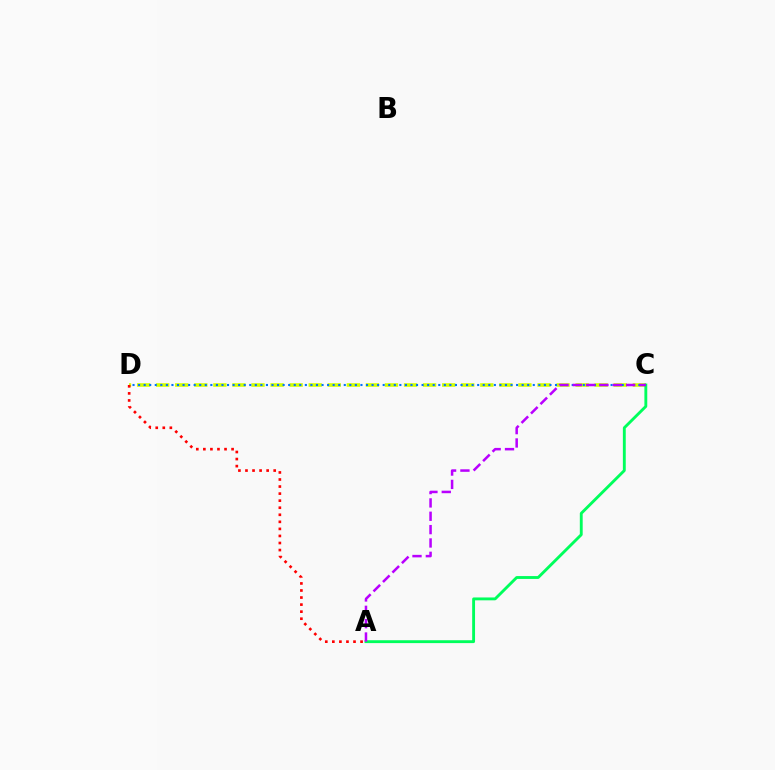{('C', 'D'): [{'color': '#d1ff00', 'line_style': 'dashed', 'thickness': 2.59}, {'color': '#0074ff', 'line_style': 'dotted', 'thickness': 1.51}], ('A', 'C'): [{'color': '#00ff5c', 'line_style': 'solid', 'thickness': 2.06}, {'color': '#b900ff', 'line_style': 'dashed', 'thickness': 1.81}], ('A', 'D'): [{'color': '#ff0000', 'line_style': 'dotted', 'thickness': 1.92}]}